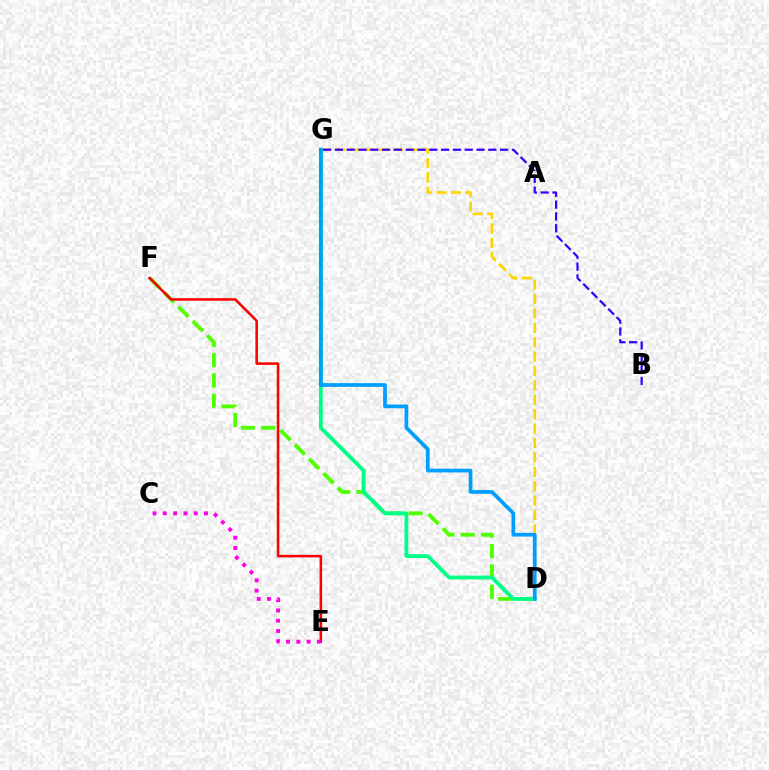{('D', 'F'): [{'color': '#4fff00', 'line_style': 'dashed', 'thickness': 2.76}], ('D', 'G'): [{'color': '#ffd500', 'line_style': 'dashed', 'thickness': 1.96}, {'color': '#00ff86', 'line_style': 'solid', 'thickness': 2.75}, {'color': '#009eff', 'line_style': 'solid', 'thickness': 2.68}], ('B', 'G'): [{'color': '#3700ff', 'line_style': 'dashed', 'thickness': 1.6}], ('E', 'F'): [{'color': '#ff0000', 'line_style': 'solid', 'thickness': 1.84}], ('C', 'E'): [{'color': '#ff00ed', 'line_style': 'dotted', 'thickness': 2.8}]}